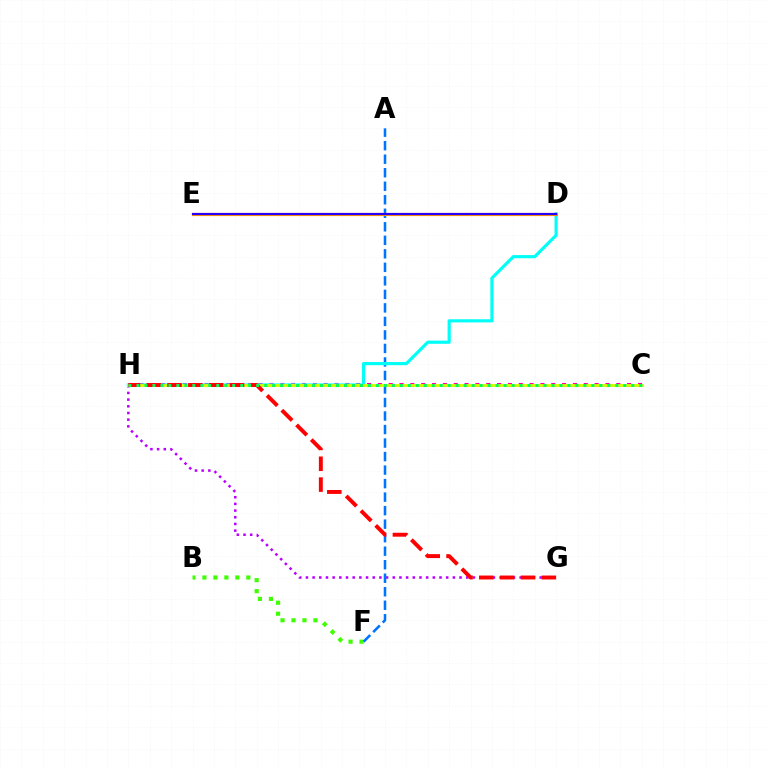{('C', 'H'): [{'color': '#ff00ac', 'line_style': 'dotted', 'thickness': 2.94}, {'color': '#d1ff00', 'line_style': 'solid', 'thickness': 2.06}, {'color': '#00ff5c', 'line_style': 'dotted', 'thickness': 2.17}], ('B', 'F'): [{'color': '#3dff00', 'line_style': 'dotted', 'thickness': 2.99}], ('G', 'H'): [{'color': '#b900ff', 'line_style': 'dotted', 'thickness': 1.81}, {'color': '#ff0000', 'line_style': 'dashed', 'thickness': 2.83}], ('A', 'F'): [{'color': '#0074ff', 'line_style': 'dashed', 'thickness': 1.84}], ('D', 'H'): [{'color': '#00fff6', 'line_style': 'solid', 'thickness': 2.28}], ('D', 'E'): [{'color': '#ff9400', 'line_style': 'solid', 'thickness': 2.29}, {'color': '#2500ff', 'line_style': 'solid', 'thickness': 1.54}]}